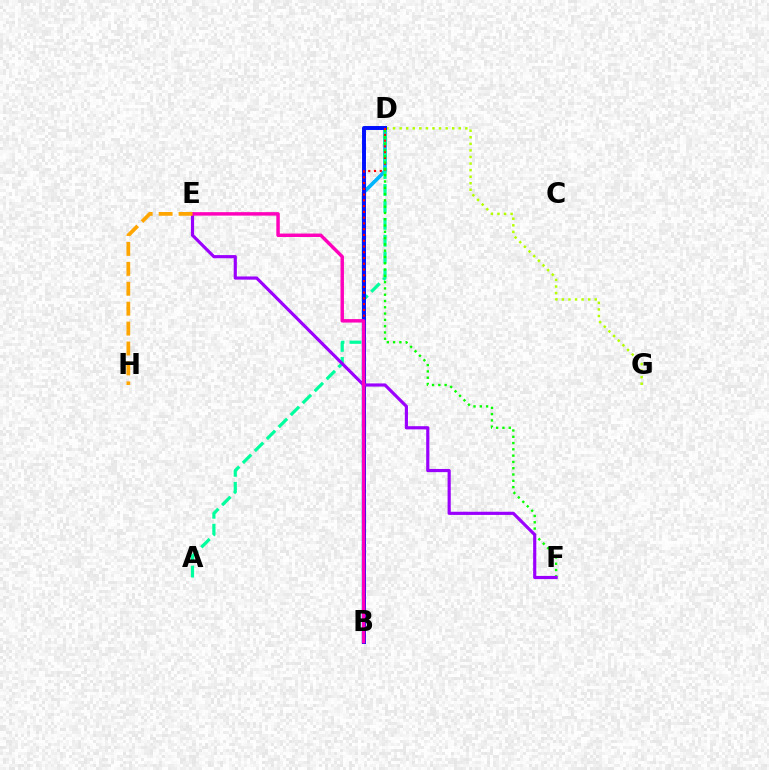{('B', 'D'): [{'color': '#00b5ff', 'line_style': 'solid', 'thickness': 2.64}, {'color': '#0010ff', 'line_style': 'solid', 'thickness': 2.85}, {'color': '#ff0000', 'line_style': 'dotted', 'thickness': 1.57}], ('A', 'D'): [{'color': '#00ff9d', 'line_style': 'dashed', 'thickness': 2.3}], ('D', 'G'): [{'color': '#b3ff00', 'line_style': 'dotted', 'thickness': 1.79}], ('D', 'F'): [{'color': '#08ff00', 'line_style': 'dotted', 'thickness': 1.71}], ('E', 'F'): [{'color': '#9b00ff', 'line_style': 'solid', 'thickness': 2.28}], ('B', 'E'): [{'color': '#ff00bd', 'line_style': 'solid', 'thickness': 2.49}], ('E', 'H'): [{'color': '#ffa500', 'line_style': 'dashed', 'thickness': 2.71}]}